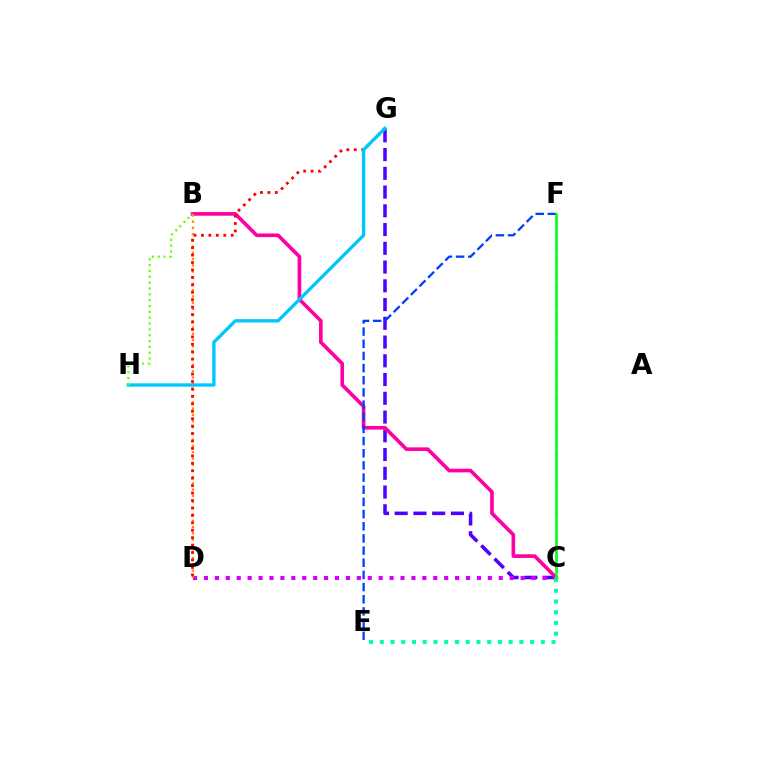{('C', 'G'): [{'color': '#4f00ff', 'line_style': 'dashed', 'thickness': 2.55}], ('C', 'D'): [{'color': '#d600ff', 'line_style': 'dotted', 'thickness': 2.97}], ('B', 'C'): [{'color': '#ff00a0', 'line_style': 'solid', 'thickness': 2.61}], ('B', 'D'): [{'color': '#ff8800', 'line_style': 'dotted', 'thickness': 1.69}], ('C', 'F'): [{'color': '#eeff00', 'line_style': 'dashed', 'thickness': 1.89}, {'color': '#00ff27', 'line_style': 'solid', 'thickness': 1.85}], ('D', 'G'): [{'color': '#ff0000', 'line_style': 'dotted', 'thickness': 2.02}], ('C', 'E'): [{'color': '#00ffaf', 'line_style': 'dotted', 'thickness': 2.92}], ('G', 'H'): [{'color': '#00c7ff', 'line_style': 'solid', 'thickness': 2.39}], ('E', 'F'): [{'color': '#003fff', 'line_style': 'dashed', 'thickness': 1.65}], ('B', 'H'): [{'color': '#66ff00', 'line_style': 'dotted', 'thickness': 1.59}]}